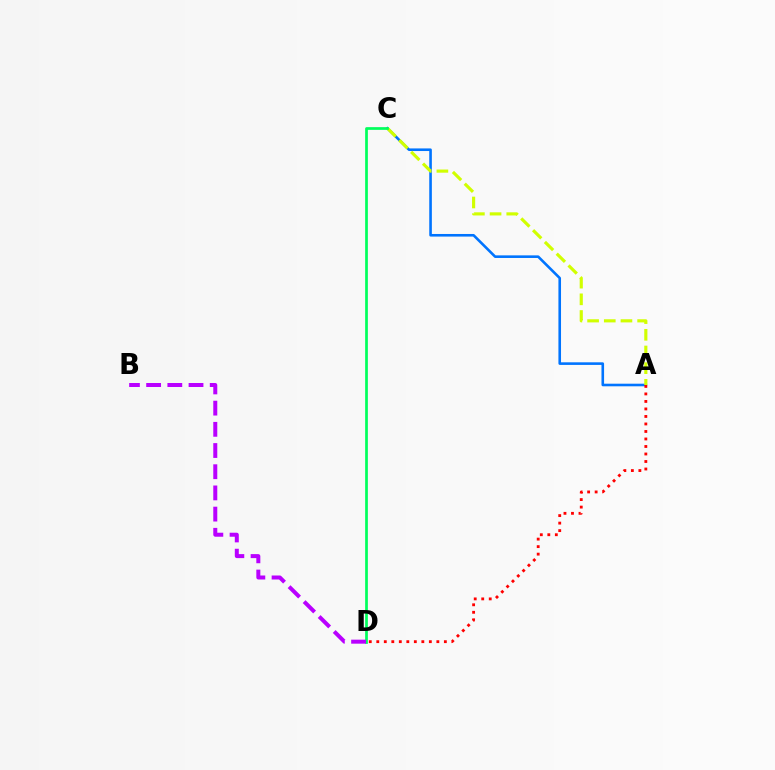{('A', 'C'): [{'color': '#0074ff', 'line_style': 'solid', 'thickness': 1.87}, {'color': '#d1ff00', 'line_style': 'dashed', 'thickness': 2.27}], ('A', 'D'): [{'color': '#ff0000', 'line_style': 'dotted', 'thickness': 2.04}], ('C', 'D'): [{'color': '#00ff5c', 'line_style': 'solid', 'thickness': 1.96}], ('B', 'D'): [{'color': '#b900ff', 'line_style': 'dashed', 'thickness': 2.88}]}